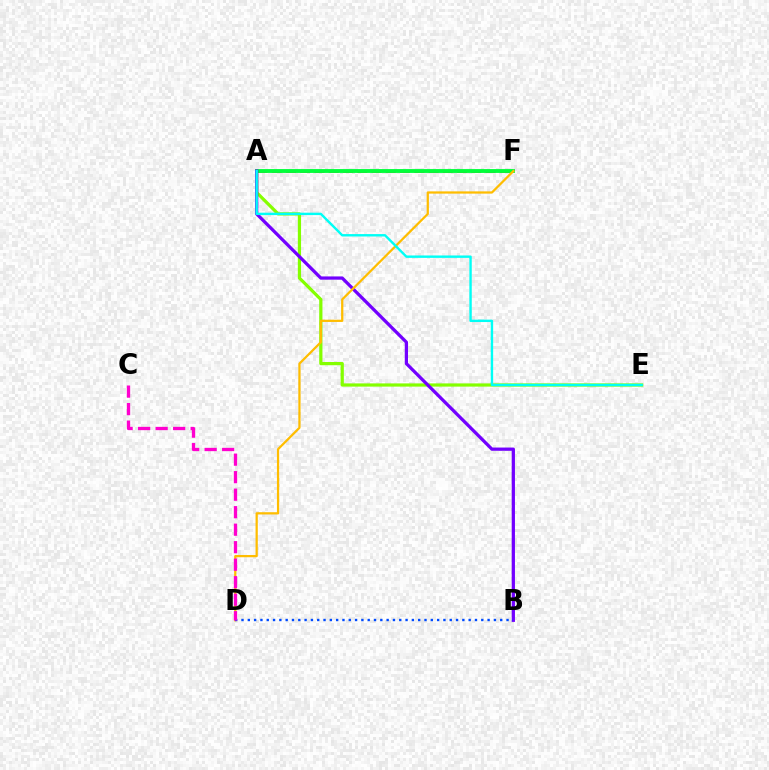{('A', 'F'): [{'color': '#ff0000', 'line_style': 'dashed', 'thickness': 1.94}, {'color': '#00ff39', 'line_style': 'solid', 'thickness': 2.77}], ('A', 'E'): [{'color': '#84ff00', 'line_style': 'solid', 'thickness': 2.31}, {'color': '#00fff6', 'line_style': 'solid', 'thickness': 1.73}], ('A', 'B'): [{'color': '#7200ff', 'line_style': 'solid', 'thickness': 2.34}], ('D', 'F'): [{'color': '#ffbd00', 'line_style': 'solid', 'thickness': 1.62}], ('B', 'D'): [{'color': '#004bff', 'line_style': 'dotted', 'thickness': 1.71}], ('C', 'D'): [{'color': '#ff00cf', 'line_style': 'dashed', 'thickness': 2.38}]}